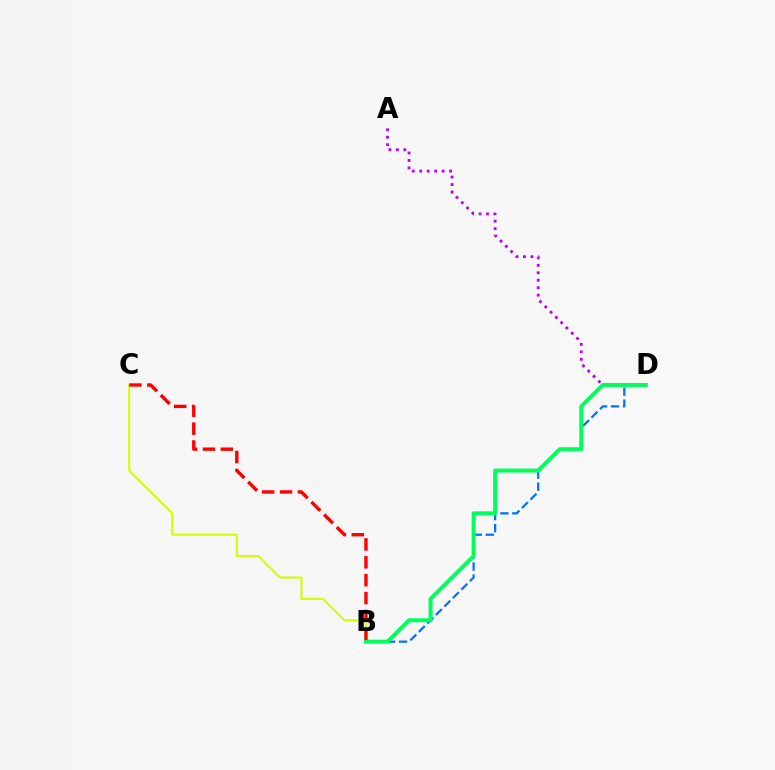{('A', 'D'): [{'color': '#b900ff', 'line_style': 'dotted', 'thickness': 2.03}], ('B', 'D'): [{'color': '#0074ff', 'line_style': 'dashed', 'thickness': 1.63}, {'color': '#00ff5c', 'line_style': 'solid', 'thickness': 2.86}], ('B', 'C'): [{'color': '#d1ff00', 'line_style': 'solid', 'thickness': 1.51}, {'color': '#ff0000', 'line_style': 'dashed', 'thickness': 2.43}]}